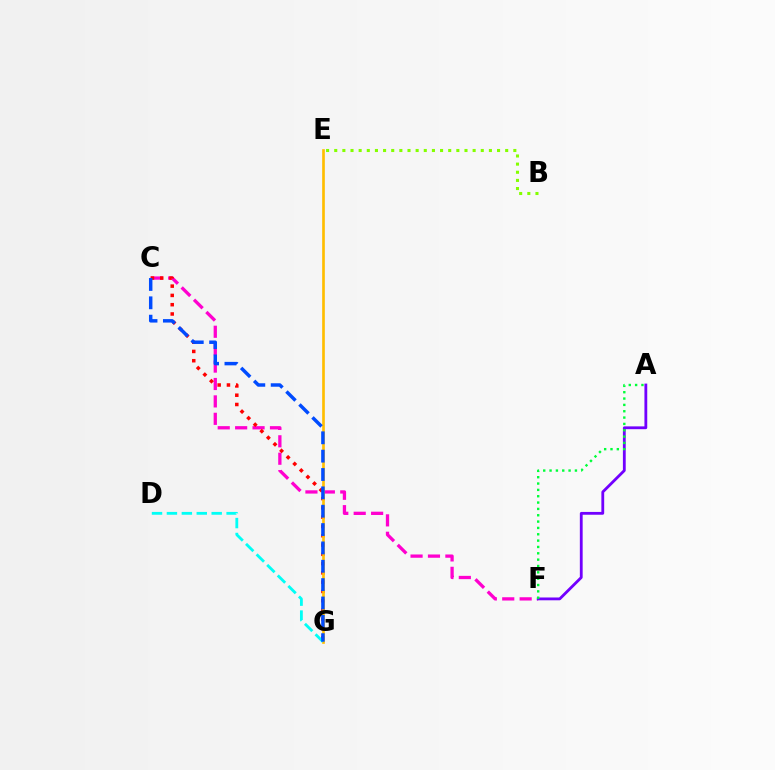{('C', 'F'): [{'color': '#ff00cf', 'line_style': 'dashed', 'thickness': 2.37}], ('C', 'G'): [{'color': '#ff0000', 'line_style': 'dotted', 'thickness': 2.52}, {'color': '#004bff', 'line_style': 'dashed', 'thickness': 2.49}], ('E', 'G'): [{'color': '#ffbd00', 'line_style': 'solid', 'thickness': 1.91}], ('D', 'G'): [{'color': '#00fff6', 'line_style': 'dashed', 'thickness': 2.03}], ('B', 'E'): [{'color': '#84ff00', 'line_style': 'dotted', 'thickness': 2.21}], ('A', 'F'): [{'color': '#7200ff', 'line_style': 'solid', 'thickness': 2.02}, {'color': '#00ff39', 'line_style': 'dotted', 'thickness': 1.72}]}